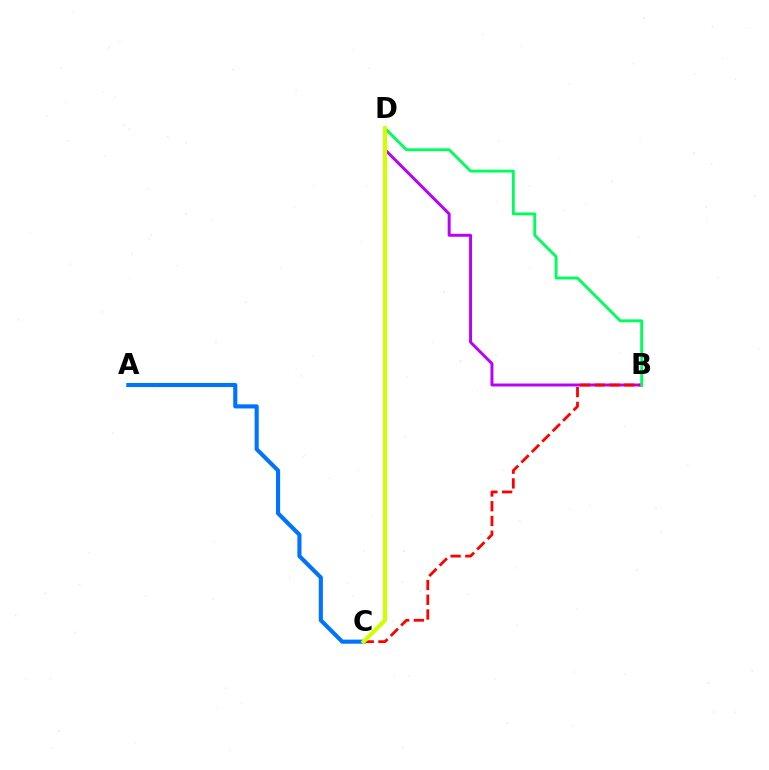{('B', 'D'): [{'color': '#b900ff', 'line_style': 'solid', 'thickness': 2.12}, {'color': '#00ff5c', 'line_style': 'solid', 'thickness': 2.07}], ('B', 'C'): [{'color': '#ff0000', 'line_style': 'dashed', 'thickness': 2.0}], ('A', 'C'): [{'color': '#0074ff', 'line_style': 'solid', 'thickness': 2.96}], ('C', 'D'): [{'color': '#d1ff00', 'line_style': 'solid', 'thickness': 2.96}]}